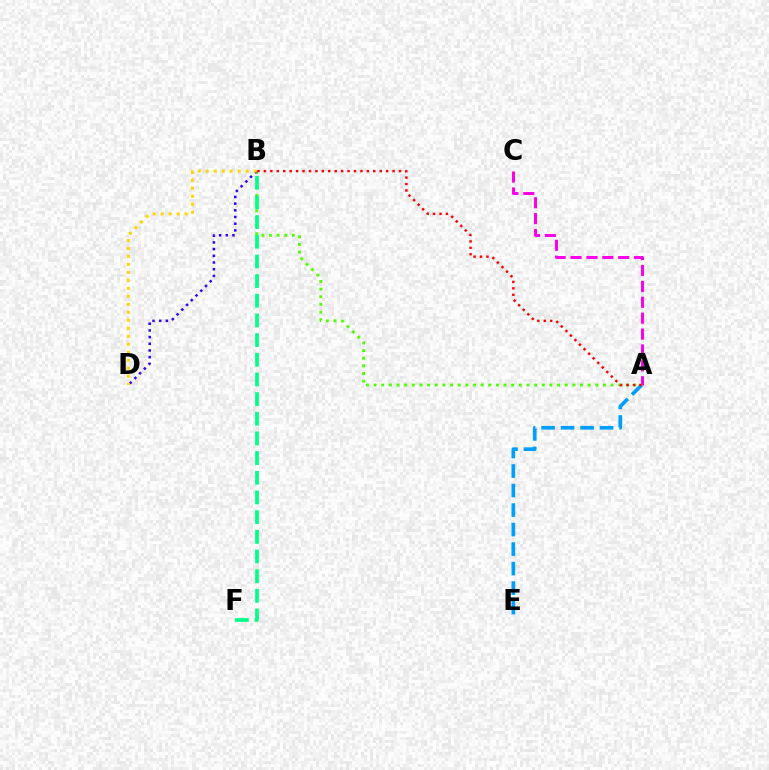{('A', 'C'): [{'color': '#ff00ed', 'line_style': 'dashed', 'thickness': 2.16}], ('A', 'B'): [{'color': '#4fff00', 'line_style': 'dotted', 'thickness': 2.08}, {'color': '#ff0000', 'line_style': 'dotted', 'thickness': 1.75}], ('B', 'F'): [{'color': '#00ff86', 'line_style': 'dashed', 'thickness': 2.67}], ('A', 'E'): [{'color': '#009eff', 'line_style': 'dashed', 'thickness': 2.65}], ('B', 'D'): [{'color': '#3700ff', 'line_style': 'dotted', 'thickness': 1.82}, {'color': '#ffd500', 'line_style': 'dotted', 'thickness': 2.17}]}